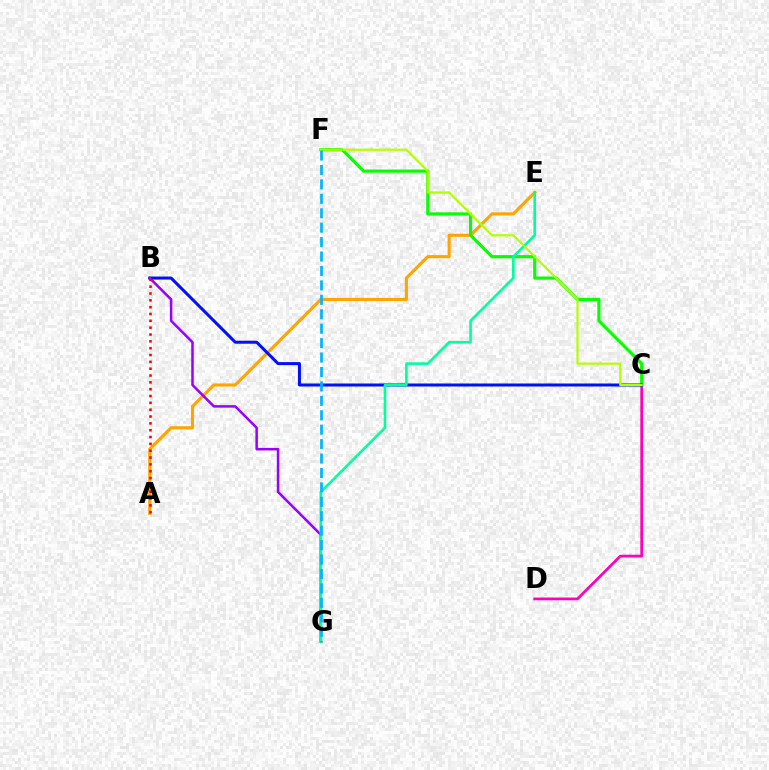{('A', 'E'): [{'color': '#ffa500', 'line_style': 'solid', 'thickness': 2.24}], ('C', 'D'): [{'color': '#ff00bd', 'line_style': 'solid', 'thickness': 1.96}], ('C', 'F'): [{'color': '#08ff00', 'line_style': 'solid', 'thickness': 2.26}, {'color': '#b3ff00', 'line_style': 'solid', 'thickness': 1.58}], ('B', 'C'): [{'color': '#0010ff', 'line_style': 'solid', 'thickness': 2.17}], ('B', 'G'): [{'color': '#9b00ff', 'line_style': 'solid', 'thickness': 1.82}], ('E', 'G'): [{'color': '#00ff9d', 'line_style': 'solid', 'thickness': 1.87}], ('F', 'G'): [{'color': '#00b5ff', 'line_style': 'dashed', 'thickness': 1.96}], ('A', 'B'): [{'color': '#ff0000', 'line_style': 'dotted', 'thickness': 1.86}]}